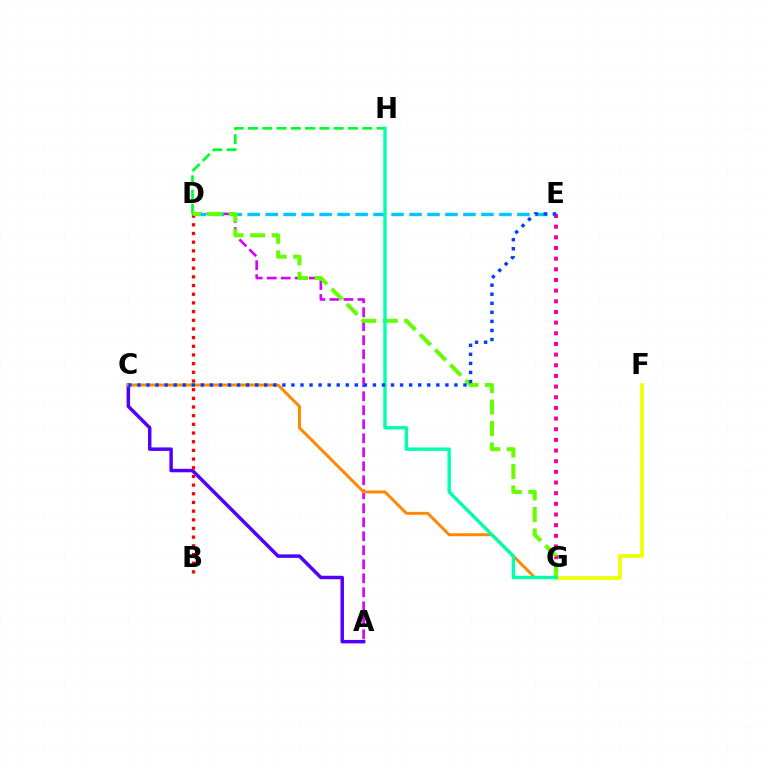{('A', 'D'): [{'color': '#d600ff', 'line_style': 'dashed', 'thickness': 1.9}], ('D', 'E'): [{'color': '#00c7ff', 'line_style': 'dashed', 'thickness': 2.44}], ('A', 'C'): [{'color': '#4f00ff', 'line_style': 'solid', 'thickness': 2.5}], ('B', 'D'): [{'color': '#ff0000', 'line_style': 'dotted', 'thickness': 2.36}], ('E', 'G'): [{'color': '#ff00a0', 'line_style': 'dotted', 'thickness': 2.9}], ('D', 'H'): [{'color': '#00ff27', 'line_style': 'dashed', 'thickness': 1.94}], ('D', 'G'): [{'color': '#66ff00', 'line_style': 'dashed', 'thickness': 2.92}], ('F', 'G'): [{'color': '#eeff00', 'line_style': 'solid', 'thickness': 2.65}], ('C', 'G'): [{'color': '#ff8800', 'line_style': 'solid', 'thickness': 2.14}], ('G', 'H'): [{'color': '#00ffaf', 'line_style': 'solid', 'thickness': 2.45}], ('C', 'E'): [{'color': '#003fff', 'line_style': 'dotted', 'thickness': 2.46}]}